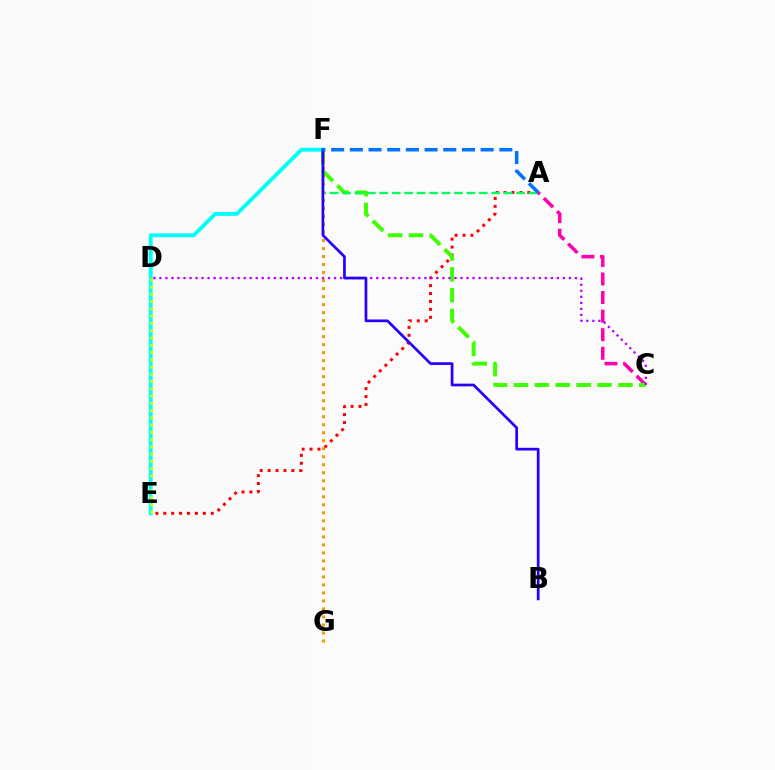{('A', 'E'): [{'color': '#ff0000', 'line_style': 'dotted', 'thickness': 2.15}], ('A', 'C'): [{'color': '#ff00ac', 'line_style': 'dashed', 'thickness': 2.52}], ('C', 'F'): [{'color': '#3dff00', 'line_style': 'dashed', 'thickness': 2.84}], ('C', 'D'): [{'color': '#b900ff', 'line_style': 'dotted', 'thickness': 1.64}], ('E', 'F'): [{'color': '#00fff6', 'line_style': 'solid', 'thickness': 2.79}], ('A', 'F'): [{'color': '#00ff5c', 'line_style': 'dashed', 'thickness': 1.69}, {'color': '#0074ff', 'line_style': 'dashed', 'thickness': 2.54}], ('D', 'E'): [{'color': '#d1ff00', 'line_style': 'dotted', 'thickness': 1.97}], ('F', 'G'): [{'color': '#ff9400', 'line_style': 'dotted', 'thickness': 2.18}], ('B', 'F'): [{'color': '#2500ff', 'line_style': 'solid', 'thickness': 1.95}]}